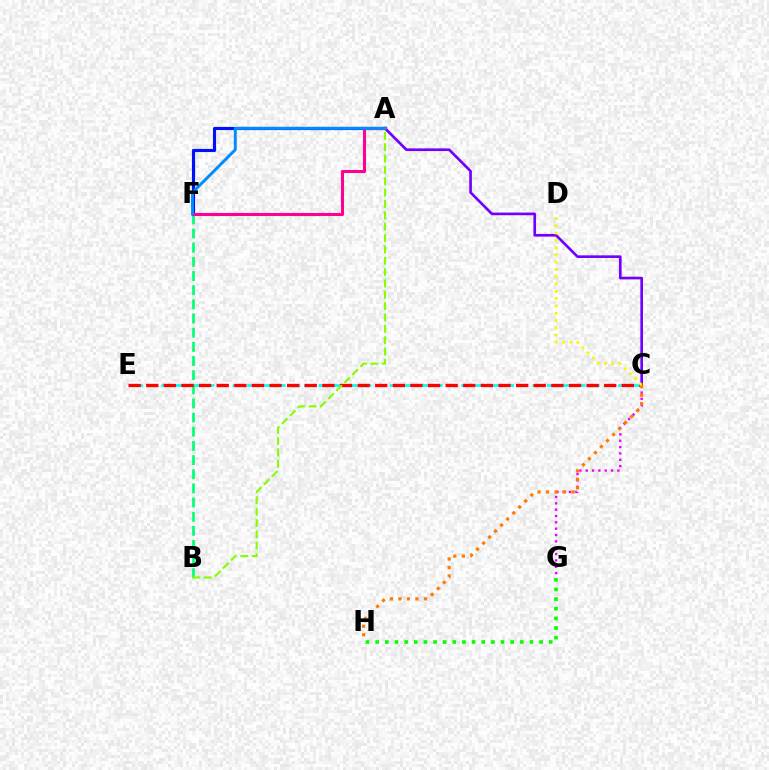{('G', 'H'): [{'color': '#08ff00', 'line_style': 'dotted', 'thickness': 2.62}], ('C', 'E'): [{'color': '#00fff6', 'line_style': 'dashed', 'thickness': 1.94}, {'color': '#ff0000', 'line_style': 'dashed', 'thickness': 2.39}], ('A', 'C'): [{'color': '#7200ff', 'line_style': 'solid', 'thickness': 1.91}], ('B', 'F'): [{'color': '#00ff74', 'line_style': 'dashed', 'thickness': 1.92}], ('A', 'F'): [{'color': '#0010ff', 'line_style': 'solid', 'thickness': 2.26}, {'color': '#ff0094', 'line_style': 'solid', 'thickness': 2.21}, {'color': '#008cff', 'line_style': 'solid', 'thickness': 2.12}], ('C', 'G'): [{'color': '#ee00ff', 'line_style': 'dotted', 'thickness': 1.72}], ('C', 'H'): [{'color': '#ff7c00', 'line_style': 'dotted', 'thickness': 2.31}], ('A', 'B'): [{'color': '#84ff00', 'line_style': 'dashed', 'thickness': 1.54}], ('C', 'D'): [{'color': '#fcf500', 'line_style': 'dotted', 'thickness': 1.98}]}